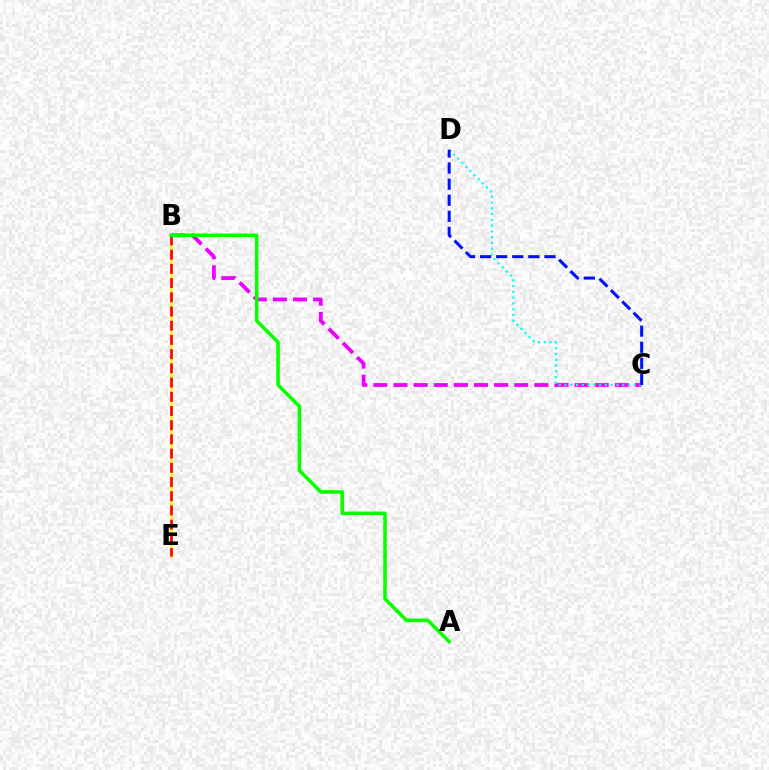{('B', 'C'): [{'color': '#ee00ff', 'line_style': 'dashed', 'thickness': 2.73}], ('C', 'D'): [{'color': '#00fff6', 'line_style': 'dotted', 'thickness': 1.57}, {'color': '#0010ff', 'line_style': 'dashed', 'thickness': 2.18}], ('B', 'E'): [{'color': '#fcf500', 'line_style': 'solid', 'thickness': 1.85}, {'color': '#ff0000', 'line_style': 'dashed', 'thickness': 1.93}], ('A', 'B'): [{'color': '#08ff00', 'line_style': 'solid', 'thickness': 2.56}]}